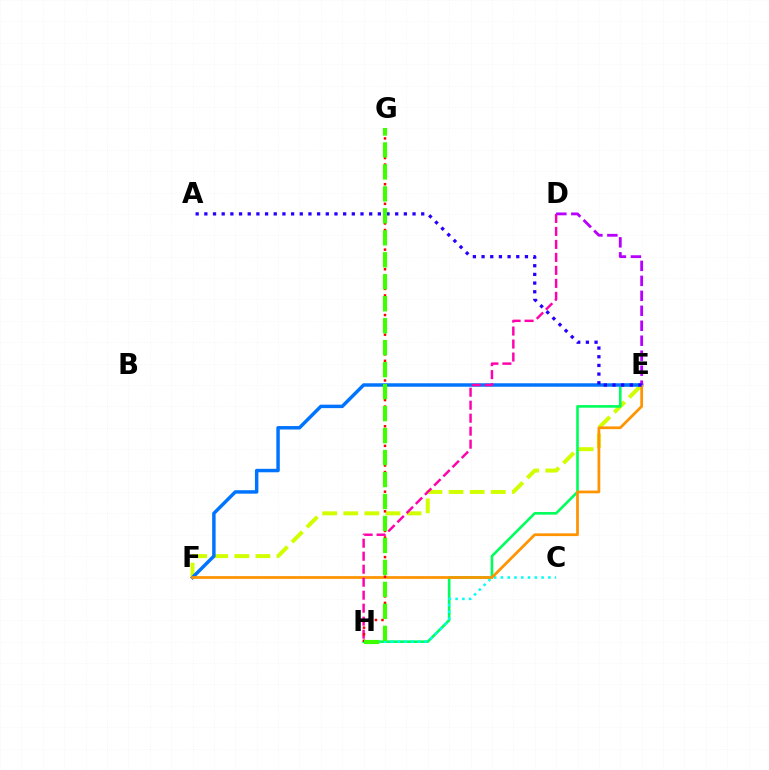{('E', 'F'): [{'color': '#d1ff00', 'line_style': 'dashed', 'thickness': 2.87}, {'color': '#0074ff', 'line_style': 'solid', 'thickness': 2.49}, {'color': '#ff9400', 'line_style': 'solid', 'thickness': 1.98}], ('E', 'H'): [{'color': '#00ff5c', 'line_style': 'solid', 'thickness': 1.89}], ('C', 'H'): [{'color': '#00fff6', 'line_style': 'dotted', 'thickness': 1.84}], ('D', 'H'): [{'color': '#ff00ac', 'line_style': 'dashed', 'thickness': 1.76}], ('D', 'E'): [{'color': '#b900ff', 'line_style': 'dashed', 'thickness': 2.03}], ('A', 'E'): [{'color': '#2500ff', 'line_style': 'dotted', 'thickness': 2.36}], ('G', 'H'): [{'color': '#ff0000', 'line_style': 'dotted', 'thickness': 1.78}, {'color': '#3dff00', 'line_style': 'dashed', 'thickness': 2.99}]}